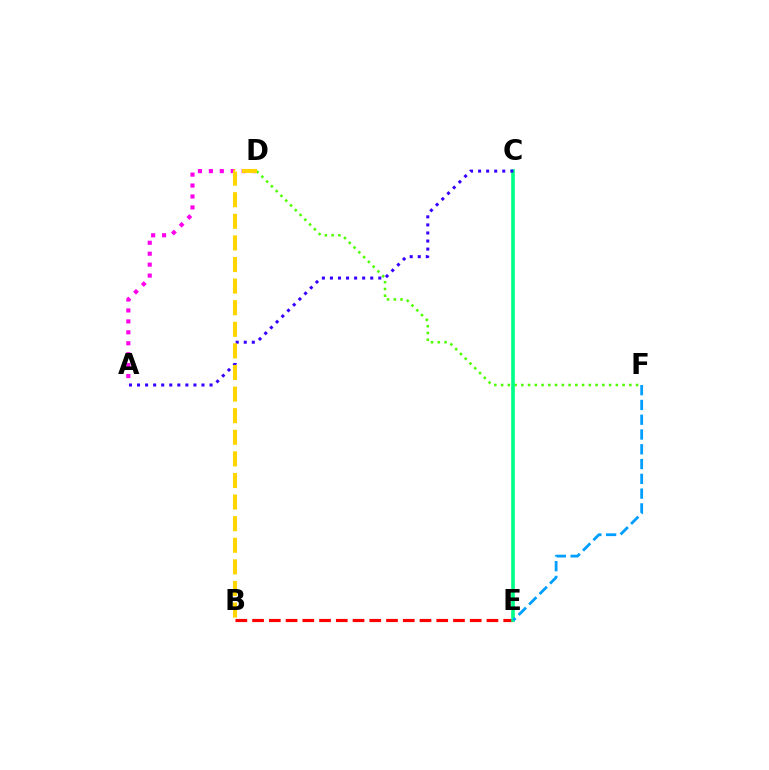{('B', 'E'): [{'color': '#ff0000', 'line_style': 'dashed', 'thickness': 2.27}], ('D', 'F'): [{'color': '#4fff00', 'line_style': 'dotted', 'thickness': 1.83}], ('A', 'D'): [{'color': '#ff00ed', 'line_style': 'dotted', 'thickness': 2.97}], ('C', 'E'): [{'color': '#00ff86', 'line_style': 'solid', 'thickness': 2.62}], ('E', 'F'): [{'color': '#009eff', 'line_style': 'dashed', 'thickness': 2.01}], ('A', 'C'): [{'color': '#3700ff', 'line_style': 'dotted', 'thickness': 2.19}], ('B', 'D'): [{'color': '#ffd500', 'line_style': 'dashed', 'thickness': 2.93}]}